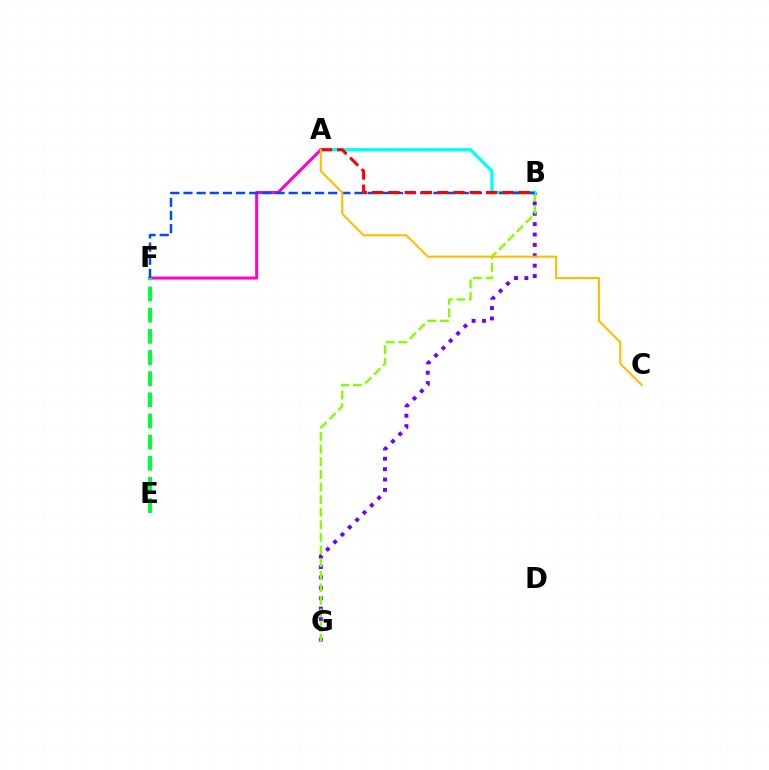{('B', 'G'): [{'color': '#7200ff', 'line_style': 'dotted', 'thickness': 2.82}, {'color': '#84ff00', 'line_style': 'dashed', 'thickness': 1.71}], ('A', 'B'): [{'color': '#00fff6', 'line_style': 'solid', 'thickness': 2.37}, {'color': '#ff0000', 'line_style': 'dashed', 'thickness': 2.21}], ('A', 'F'): [{'color': '#ff00cf', 'line_style': 'solid', 'thickness': 2.18}], ('B', 'F'): [{'color': '#004bff', 'line_style': 'dashed', 'thickness': 1.79}], ('E', 'F'): [{'color': '#00ff39', 'line_style': 'dashed', 'thickness': 2.87}], ('A', 'C'): [{'color': '#ffbd00', 'line_style': 'solid', 'thickness': 1.51}]}